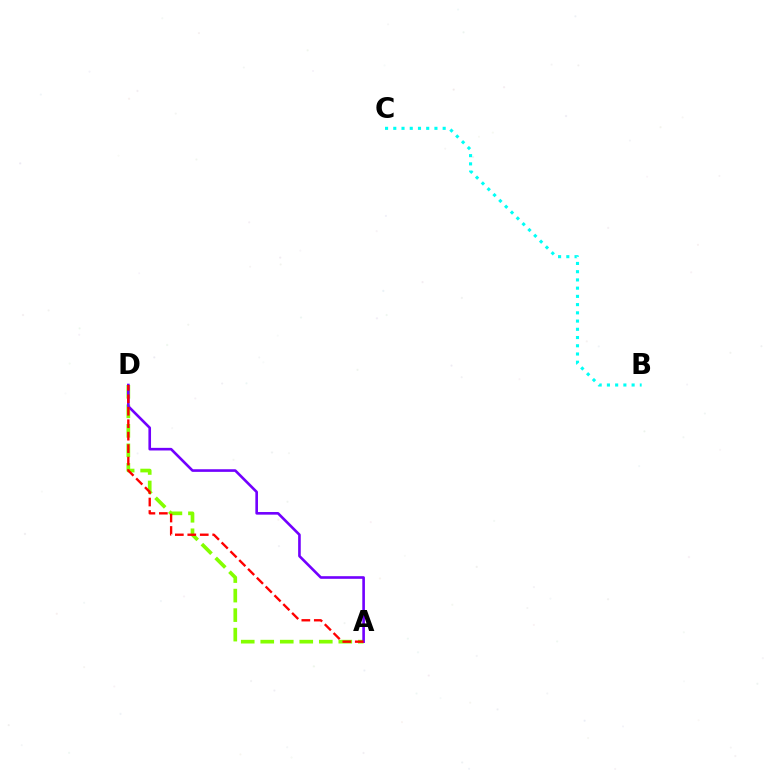{('A', 'D'): [{'color': '#84ff00', 'line_style': 'dashed', 'thickness': 2.65}, {'color': '#7200ff', 'line_style': 'solid', 'thickness': 1.89}, {'color': '#ff0000', 'line_style': 'dashed', 'thickness': 1.69}], ('B', 'C'): [{'color': '#00fff6', 'line_style': 'dotted', 'thickness': 2.24}]}